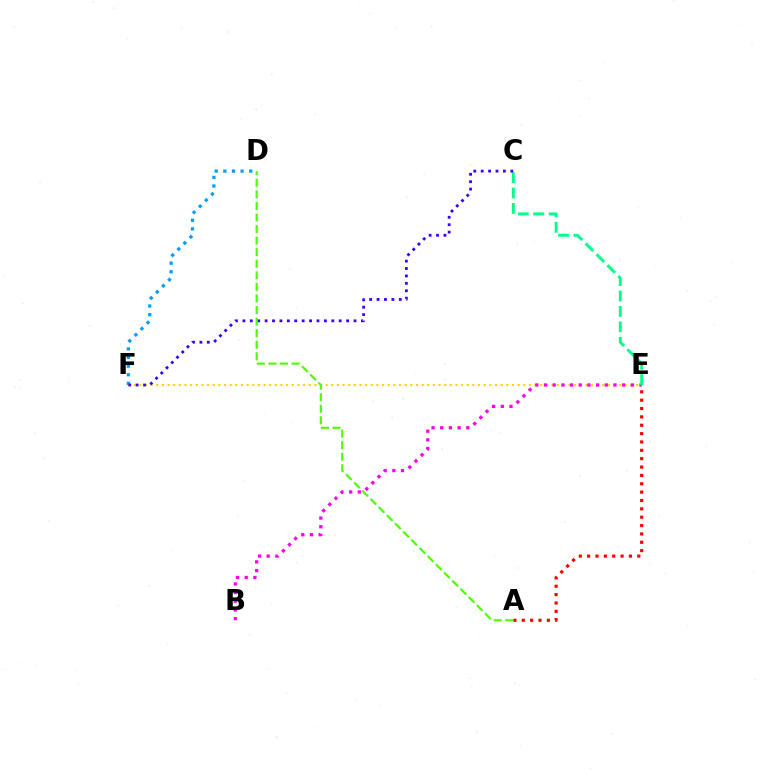{('D', 'F'): [{'color': '#009eff', 'line_style': 'dotted', 'thickness': 2.34}], ('E', 'F'): [{'color': '#ffd500', 'line_style': 'dotted', 'thickness': 1.53}], ('A', 'E'): [{'color': '#ff0000', 'line_style': 'dotted', 'thickness': 2.27}], ('B', 'E'): [{'color': '#ff00ed', 'line_style': 'dotted', 'thickness': 2.36}], ('C', 'E'): [{'color': '#00ff86', 'line_style': 'dashed', 'thickness': 2.09}], ('C', 'F'): [{'color': '#3700ff', 'line_style': 'dotted', 'thickness': 2.01}], ('A', 'D'): [{'color': '#4fff00', 'line_style': 'dashed', 'thickness': 1.57}]}